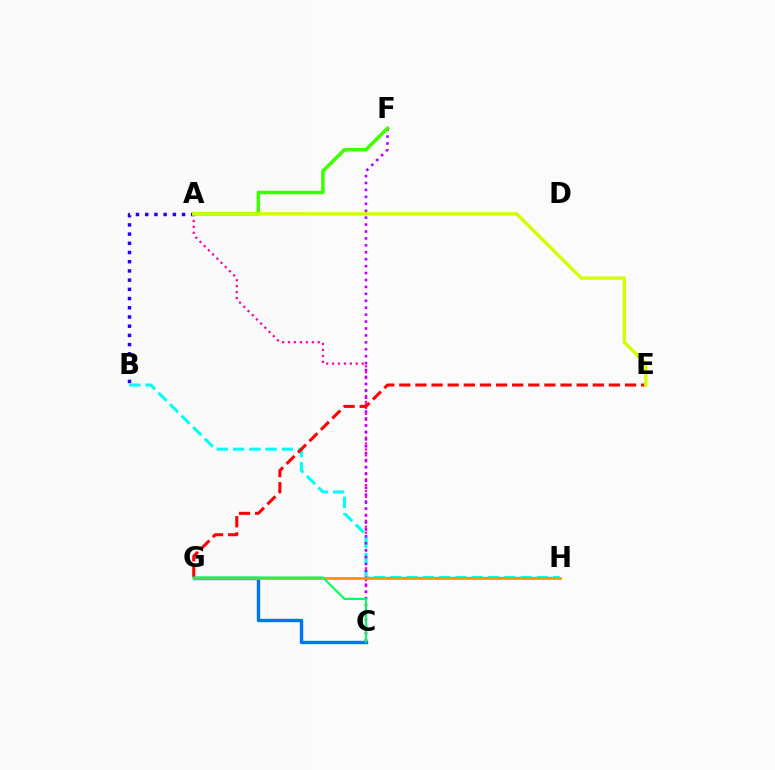{('A', 'C'): [{'color': '#ff00ac', 'line_style': 'dotted', 'thickness': 1.61}], ('A', 'B'): [{'color': '#2500ff', 'line_style': 'dotted', 'thickness': 2.5}], ('B', 'H'): [{'color': '#00fff6', 'line_style': 'dashed', 'thickness': 2.21}], ('C', 'G'): [{'color': '#0074ff', 'line_style': 'solid', 'thickness': 2.44}, {'color': '#00ff5c', 'line_style': 'solid', 'thickness': 1.54}], ('C', 'F'): [{'color': '#b900ff', 'line_style': 'dotted', 'thickness': 1.88}], ('G', 'H'): [{'color': '#ff9400', 'line_style': 'solid', 'thickness': 1.97}], ('A', 'F'): [{'color': '#3dff00', 'line_style': 'solid', 'thickness': 2.53}], ('E', 'G'): [{'color': '#ff0000', 'line_style': 'dashed', 'thickness': 2.19}], ('A', 'E'): [{'color': '#d1ff00', 'line_style': 'solid', 'thickness': 2.42}]}